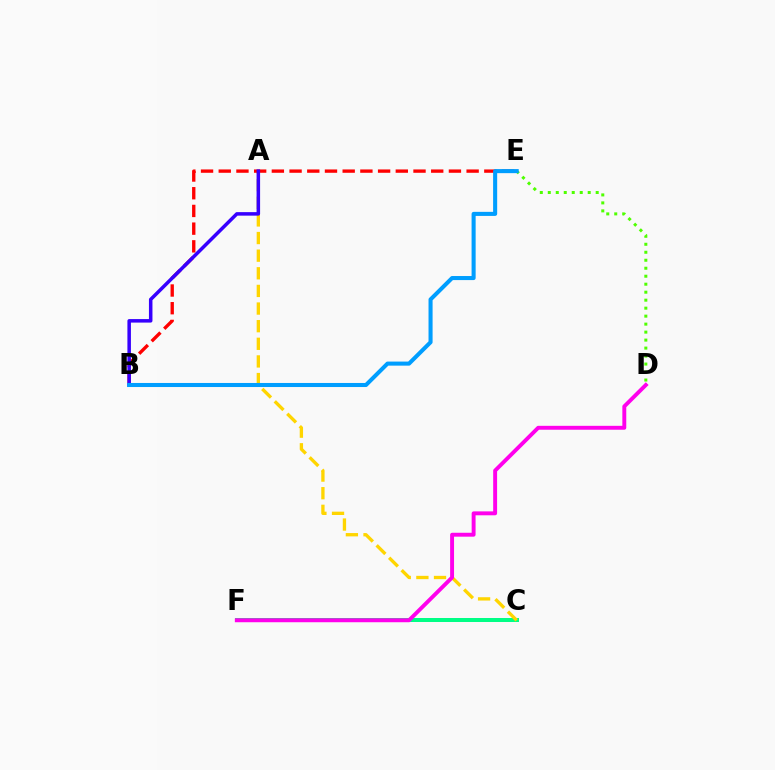{('C', 'F'): [{'color': '#00ff86', 'line_style': 'solid', 'thickness': 2.87}], ('D', 'E'): [{'color': '#4fff00', 'line_style': 'dotted', 'thickness': 2.17}], ('A', 'C'): [{'color': '#ffd500', 'line_style': 'dashed', 'thickness': 2.39}], ('B', 'E'): [{'color': '#ff0000', 'line_style': 'dashed', 'thickness': 2.41}, {'color': '#009eff', 'line_style': 'solid', 'thickness': 2.93}], ('A', 'B'): [{'color': '#3700ff', 'line_style': 'solid', 'thickness': 2.53}], ('D', 'F'): [{'color': '#ff00ed', 'line_style': 'solid', 'thickness': 2.82}]}